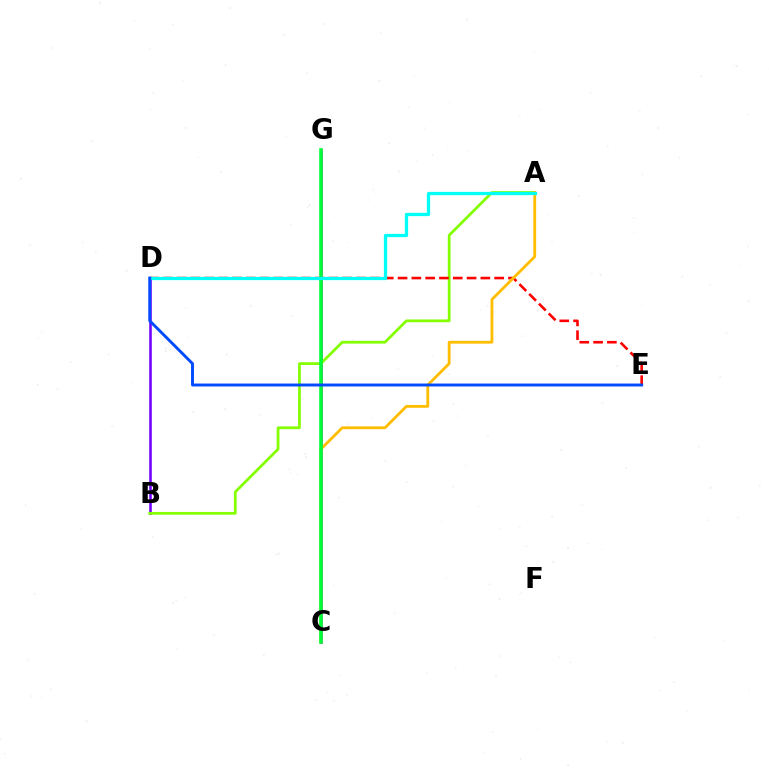{('B', 'D'): [{'color': '#7200ff', 'line_style': 'solid', 'thickness': 1.84}], ('C', 'G'): [{'color': '#ff00cf', 'line_style': 'solid', 'thickness': 2.02}, {'color': '#00ff39', 'line_style': 'solid', 'thickness': 2.6}], ('A', 'B'): [{'color': '#84ff00', 'line_style': 'solid', 'thickness': 1.99}], ('D', 'E'): [{'color': '#ff0000', 'line_style': 'dashed', 'thickness': 1.88}, {'color': '#004bff', 'line_style': 'solid', 'thickness': 2.1}], ('A', 'C'): [{'color': '#ffbd00', 'line_style': 'solid', 'thickness': 2.03}], ('A', 'D'): [{'color': '#00fff6', 'line_style': 'solid', 'thickness': 2.35}]}